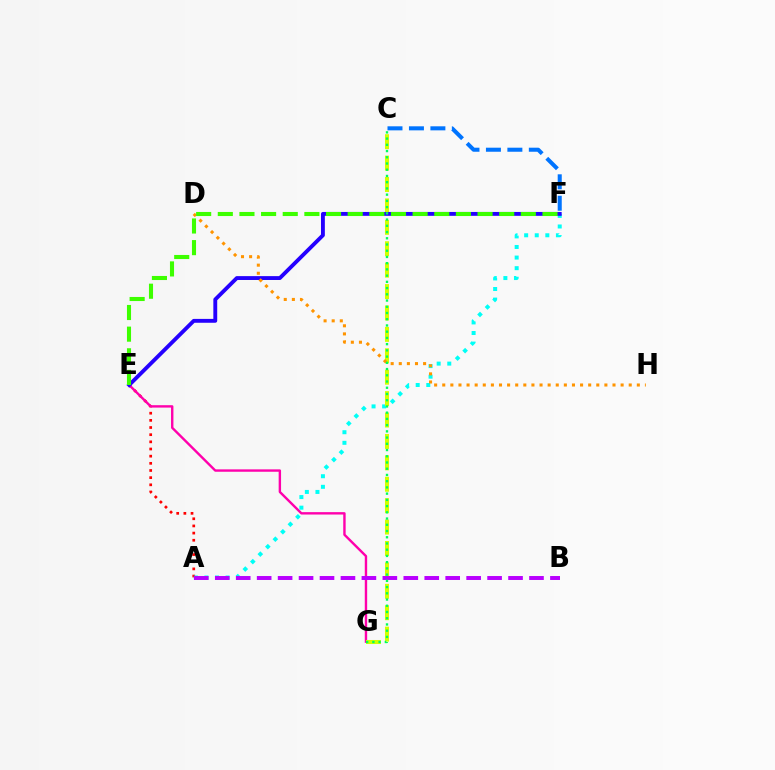{('A', 'E'): [{'color': '#ff0000', 'line_style': 'dotted', 'thickness': 1.95}], ('E', 'G'): [{'color': '#ff00ac', 'line_style': 'solid', 'thickness': 1.72}], ('A', 'F'): [{'color': '#00fff6', 'line_style': 'dotted', 'thickness': 2.88}], ('C', 'G'): [{'color': '#d1ff00', 'line_style': 'dashed', 'thickness': 2.91}, {'color': '#00ff5c', 'line_style': 'dotted', 'thickness': 1.69}], ('C', 'F'): [{'color': '#0074ff', 'line_style': 'dashed', 'thickness': 2.91}], ('E', 'F'): [{'color': '#2500ff', 'line_style': 'solid', 'thickness': 2.78}, {'color': '#3dff00', 'line_style': 'dashed', 'thickness': 2.94}], ('D', 'H'): [{'color': '#ff9400', 'line_style': 'dotted', 'thickness': 2.2}], ('A', 'B'): [{'color': '#b900ff', 'line_style': 'dashed', 'thickness': 2.85}]}